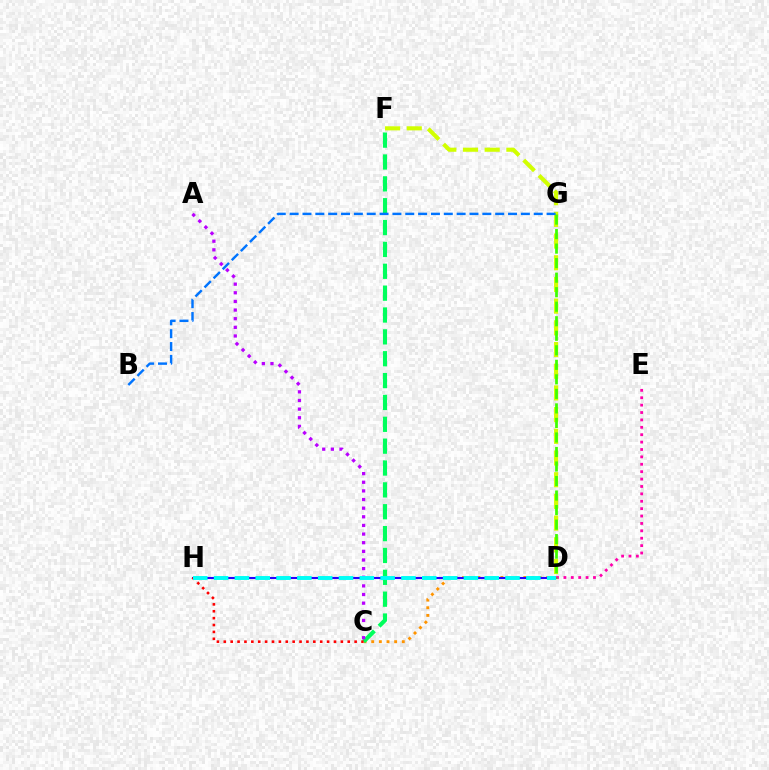{('C', 'D'): [{'color': '#ff9400', 'line_style': 'dotted', 'thickness': 2.08}], ('D', 'F'): [{'color': '#d1ff00', 'line_style': 'dashed', 'thickness': 2.95}], ('C', 'F'): [{'color': '#00ff5c', 'line_style': 'dashed', 'thickness': 2.97}], ('D', 'H'): [{'color': '#2500ff', 'line_style': 'solid', 'thickness': 1.51}, {'color': '#00fff6', 'line_style': 'dashed', 'thickness': 2.83}], ('D', 'E'): [{'color': '#ff00ac', 'line_style': 'dotted', 'thickness': 2.01}], ('C', 'H'): [{'color': '#ff0000', 'line_style': 'dotted', 'thickness': 1.87}], ('D', 'G'): [{'color': '#3dff00', 'line_style': 'dashed', 'thickness': 1.97}], ('A', 'C'): [{'color': '#b900ff', 'line_style': 'dotted', 'thickness': 2.35}], ('B', 'G'): [{'color': '#0074ff', 'line_style': 'dashed', 'thickness': 1.75}]}